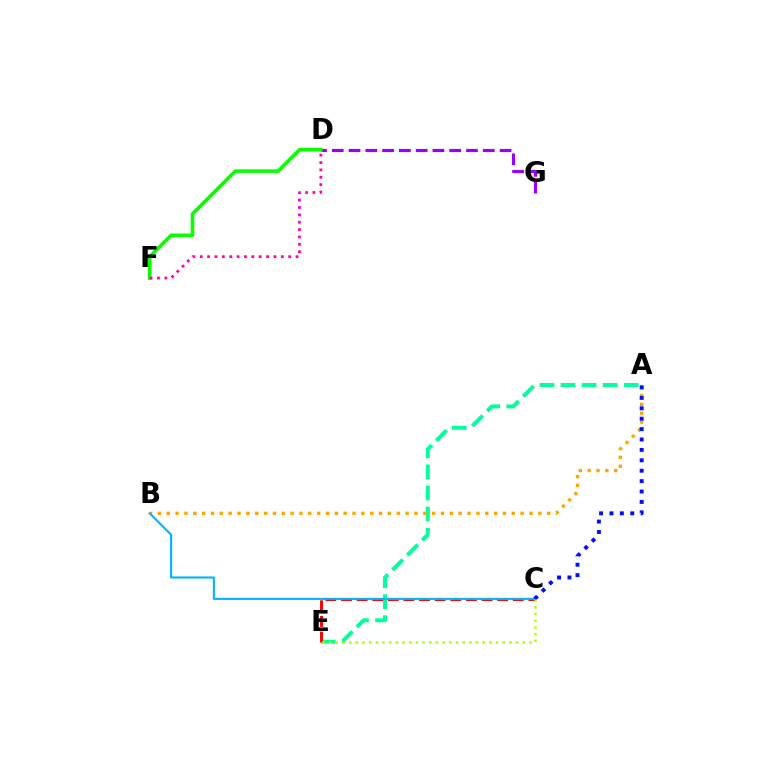{('D', 'G'): [{'color': '#9b00ff', 'line_style': 'dashed', 'thickness': 2.28}], ('A', 'E'): [{'color': '#00ff9d', 'line_style': 'dashed', 'thickness': 2.86}], ('D', 'F'): [{'color': '#08ff00', 'line_style': 'solid', 'thickness': 2.58}, {'color': '#ff00bd', 'line_style': 'dotted', 'thickness': 2.0}], ('A', 'B'): [{'color': '#ffa500', 'line_style': 'dotted', 'thickness': 2.4}], ('C', 'E'): [{'color': '#ff0000', 'line_style': 'dashed', 'thickness': 2.12}, {'color': '#b3ff00', 'line_style': 'dotted', 'thickness': 1.81}], ('B', 'C'): [{'color': '#00b5ff', 'line_style': 'solid', 'thickness': 1.51}], ('A', 'C'): [{'color': '#0010ff', 'line_style': 'dotted', 'thickness': 2.83}]}